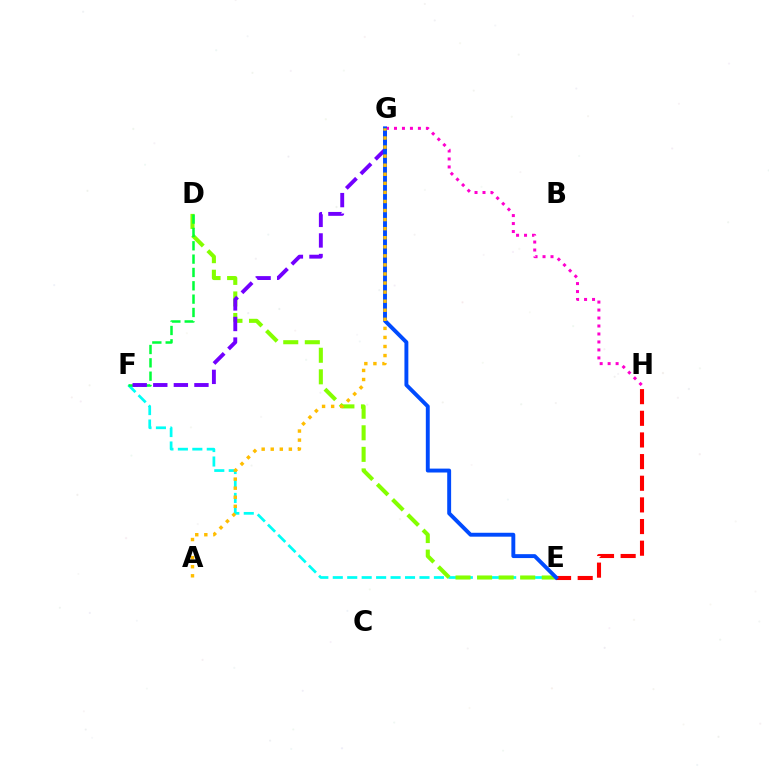{('G', 'H'): [{'color': '#ff00cf', 'line_style': 'dotted', 'thickness': 2.17}], ('E', 'F'): [{'color': '#00fff6', 'line_style': 'dashed', 'thickness': 1.96}], ('D', 'E'): [{'color': '#84ff00', 'line_style': 'dashed', 'thickness': 2.93}], ('E', 'H'): [{'color': '#ff0000', 'line_style': 'dashed', 'thickness': 2.94}], ('D', 'F'): [{'color': '#00ff39', 'line_style': 'dashed', 'thickness': 1.81}], ('F', 'G'): [{'color': '#7200ff', 'line_style': 'dashed', 'thickness': 2.8}], ('E', 'G'): [{'color': '#004bff', 'line_style': 'solid', 'thickness': 2.81}], ('A', 'G'): [{'color': '#ffbd00', 'line_style': 'dotted', 'thickness': 2.46}]}